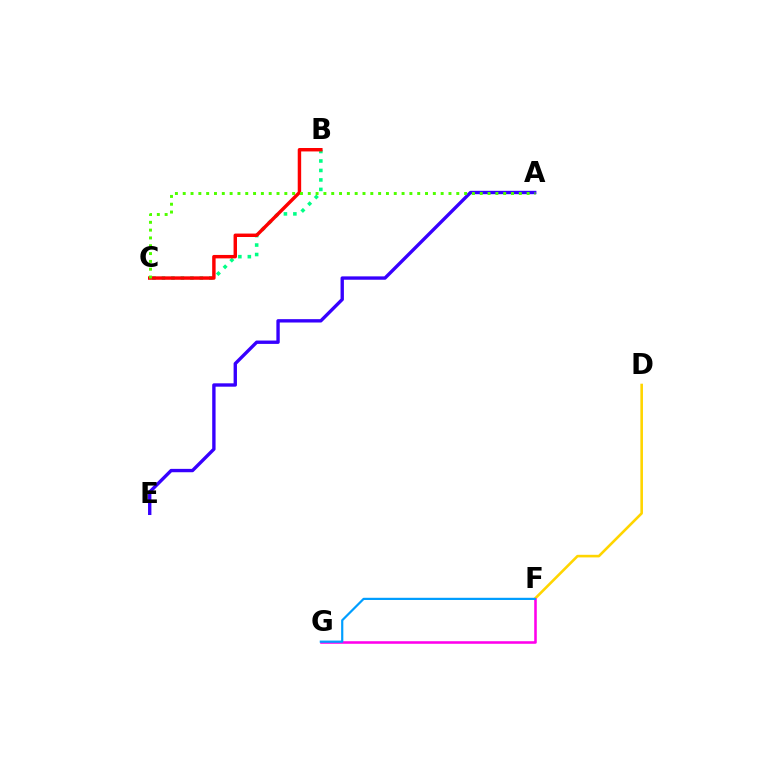{('D', 'F'): [{'color': '#ffd500', 'line_style': 'solid', 'thickness': 1.87}], ('A', 'E'): [{'color': '#3700ff', 'line_style': 'solid', 'thickness': 2.42}], ('B', 'C'): [{'color': '#00ff86', 'line_style': 'dotted', 'thickness': 2.57}, {'color': '#ff0000', 'line_style': 'solid', 'thickness': 2.48}], ('A', 'C'): [{'color': '#4fff00', 'line_style': 'dotted', 'thickness': 2.12}], ('F', 'G'): [{'color': '#ff00ed', 'line_style': 'solid', 'thickness': 1.85}, {'color': '#009eff', 'line_style': 'solid', 'thickness': 1.58}]}